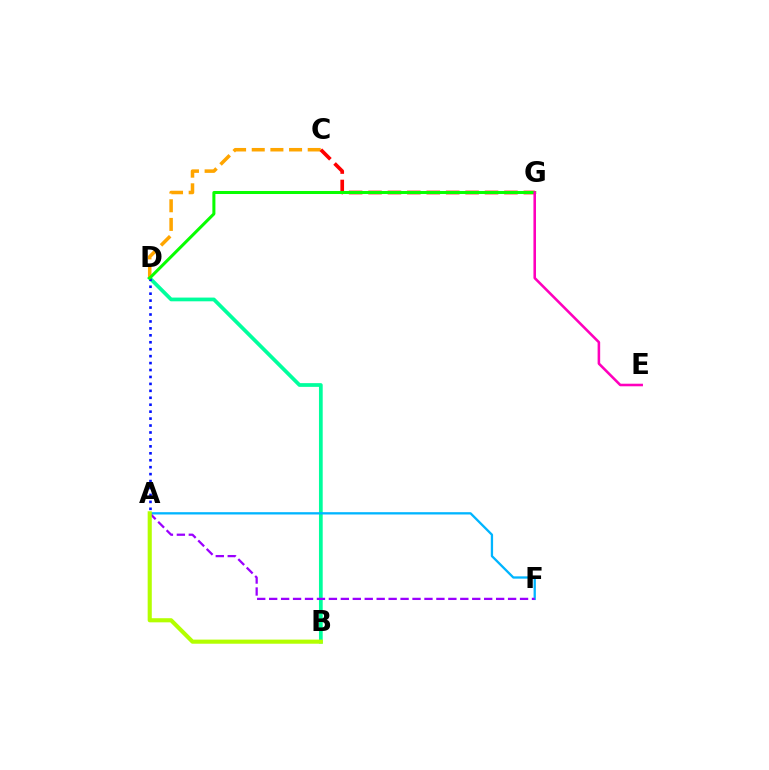{('B', 'D'): [{'color': '#00ff9d', 'line_style': 'solid', 'thickness': 2.69}], ('A', 'D'): [{'color': '#0010ff', 'line_style': 'dotted', 'thickness': 1.89}], ('C', 'D'): [{'color': '#ffa500', 'line_style': 'dashed', 'thickness': 2.54}], ('C', 'G'): [{'color': '#ff0000', 'line_style': 'dashed', 'thickness': 2.64}], ('A', 'F'): [{'color': '#00b5ff', 'line_style': 'solid', 'thickness': 1.66}, {'color': '#9b00ff', 'line_style': 'dashed', 'thickness': 1.62}], ('D', 'G'): [{'color': '#08ff00', 'line_style': 'solid', 'thickness': 2.18}], ('E', 'G'): [{'color': '#ff00bd', 'line_style': 'solid', 'thickness': 1.85}], ('A', 'B'): [{'color': '#b3ff00', 'line_style': 'solid', 'thickness': 2.96}]}